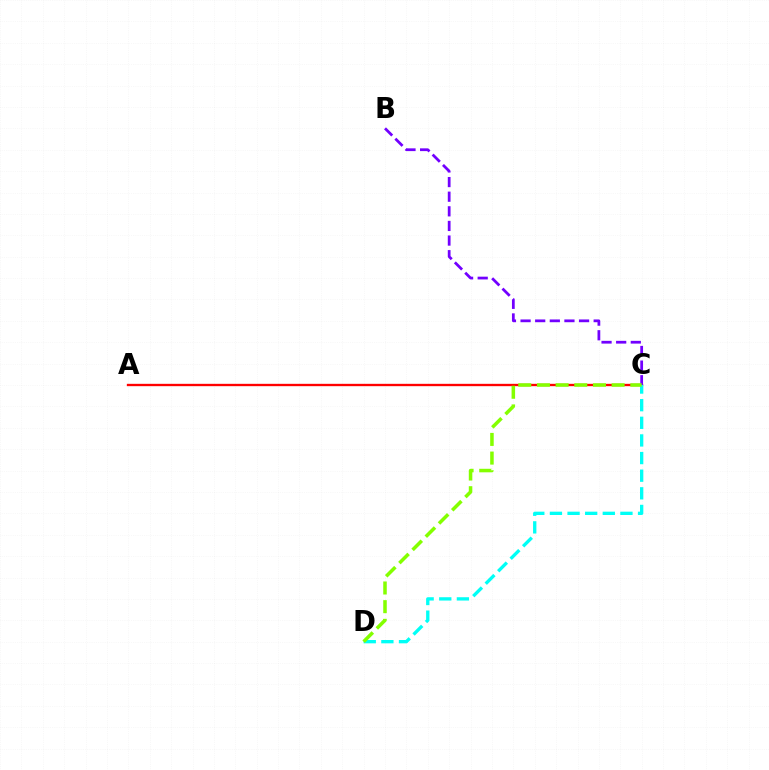{('A', 'C'): [{'color': '#ff0000', 'line_style': 'solid', 'thickness': 1.69}], ('C', 'D'): [{'color': '#00fff6', 'line_style': 'dashed', 'thickness': 2.39}, {'color': '#84ff00', 'line_style': 'dashed', 'thickness': 2.54}], ('B', 'C'): [{'color': '#7200ff', 'line_style': 'dashed', 'thickness': 1.99}]}